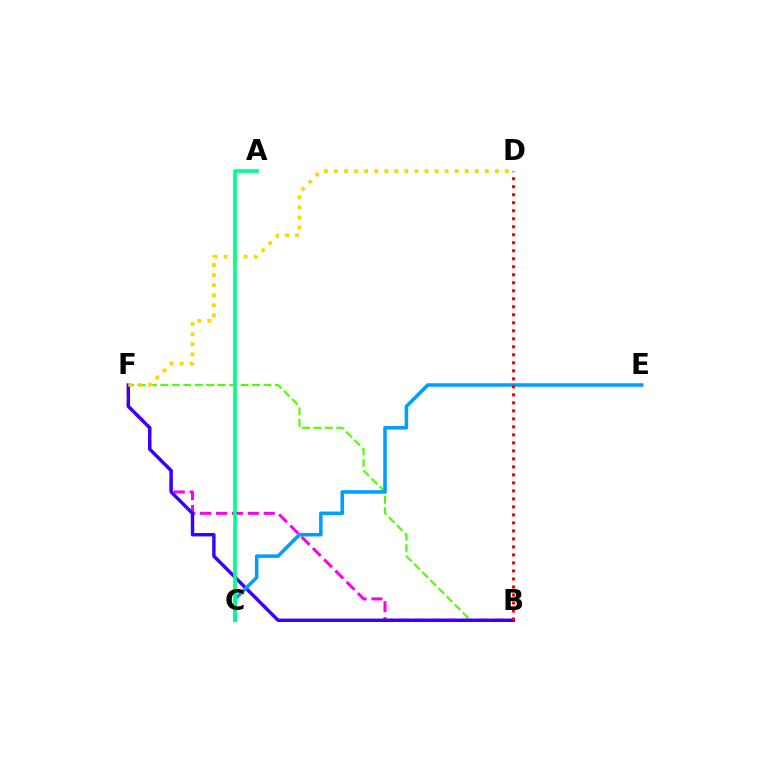{('B', 'F'): [{'color': '#ff00ed', 'line_style': 'dashed', 'thickness': 2.16}, {'color': '#4fff00', 'line_style': 'dashed', 'thickness': 1.56}, {'color': '#3700ff', 'line_style': 'solid', 'thickness': 2.45}], ('D', 'F'): [{'color': '#ffd500', 'line_style': 'dotted', 'thickness': 2.73}], ('C', 'E'): [{'color': '#009eff', 'line_style': 'solid', 'thickness': 2.55}], ('B', 'D'): [{'color': '#ff0000', 'line_style': 'dotted', 'thickness': 2.18}], ('A', 'C'): [{'color': '#00ff86', 'line_style': 'solid', 'thickness': 2.65}]}